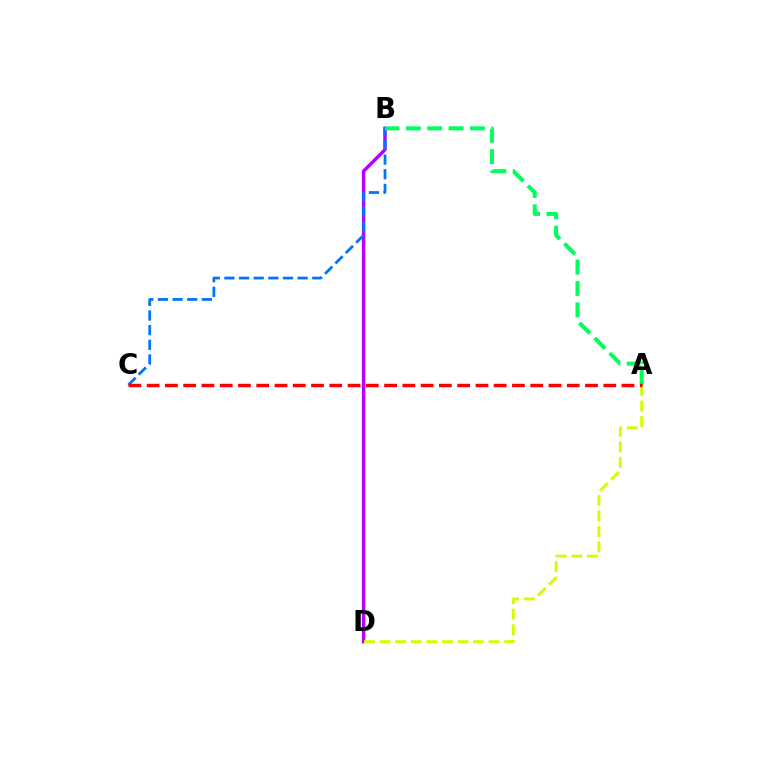{('B', 'D'): [{'color': '#b900ff', 'line_style': 'solid', 'thickness': 2.48}], ('B', 'C'): [{'color': '#0074ff', 'line_style': 'dashed', 'thickness': 1.99}], ('A', 'B'): [{'color': '#00ff5c', 'line_style': 'dashed', 'thickness': 2.9}], ('A', 'D'): [{'color': '#d1ff00', 'line_style': 'dashed', 'thickness': 2.12}], ('A', 'C'): [{'color': '#ff0000', 'line_style': 'dashed', 'thickness': 2.48}]}